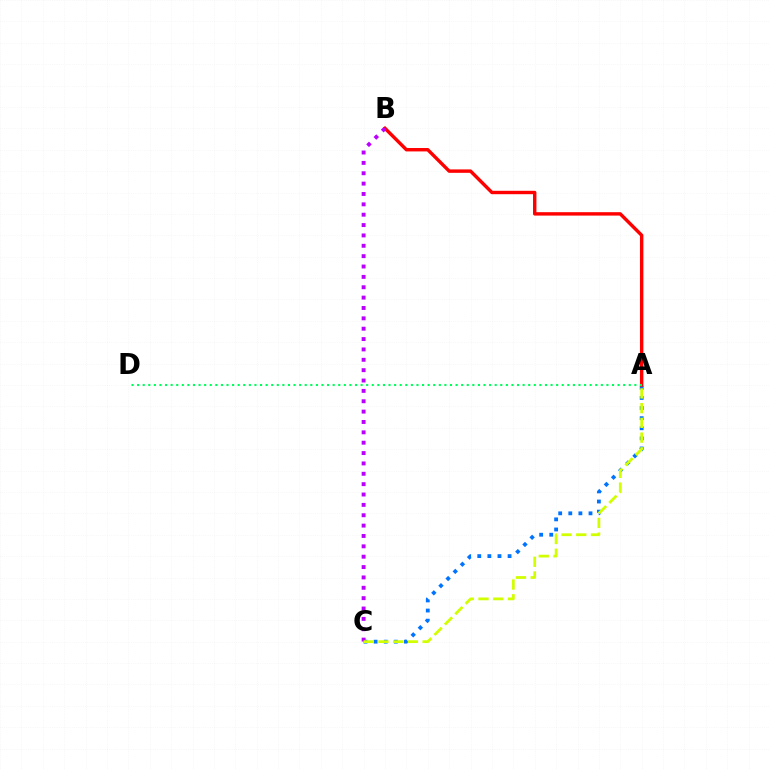{('A', 'C'): [{'color': '#0074ff', 'line_style': 'dotted', 'thickness': 2.75}, {'color': '#d1ff00', 'line_style': 'dashed', 'thickness': 2.0}], ('A', 'B'): [{'color': '#ff0000', 'line_style': 'solid', 'thickness': 2.45}], ('B', 'C'): [{'color': '#b900ff', 'line_style': 'dotted', 'thickness': 2.82}], ('A', 'D'): [{'color': '#00ff5c', 'line_style': 'dotted', 'thickness': 1.52}]}